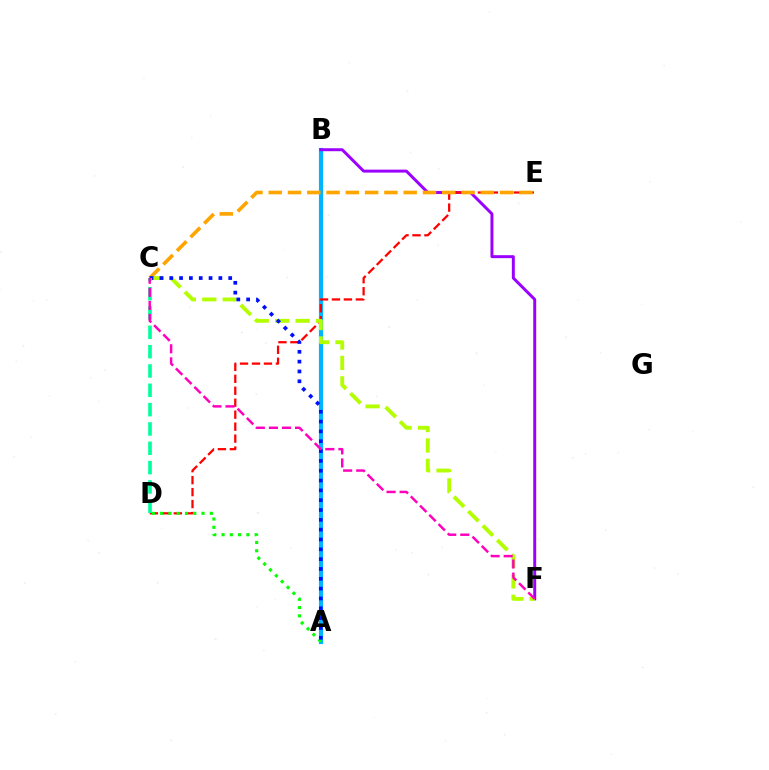{('A', 'B'): [{'color': '#00b5ff', 'line_style': 'solid', 'thickness': 2.98}], ('B', 'F'): [{'color': '#9b00ff', 'line_style': 'solid', 'thickness': 2.13}], ('D', 'E'): [{'color': '#ff0000', 'line_style': 'dashed', 'thickness': 1.63}], ('A', 'D'): [{'color': '#08ff00', 'line_style': 'dotted', 'thickness': 2.25}], ('C', 'F'): [{'color': '#b3ff00', 'line_style': 'dashed', 'thickness': 2.78}, {'color': '#ff00bd', 'line_style': 'dashed', 'thickness': 1.77}], ('C', 'E'): [{'color': '#ffa500', 'line_style': 'dashed', 'thickness': 2.62}], ('A', 'C'): [{'color': '#0010ff', 'line_style': 'dotted', 'thickness': 2.67}], ('C', 'D'): [{'color': '#00ff9d', 'line_style': 'dashed', 'thickness': 2.63}]}